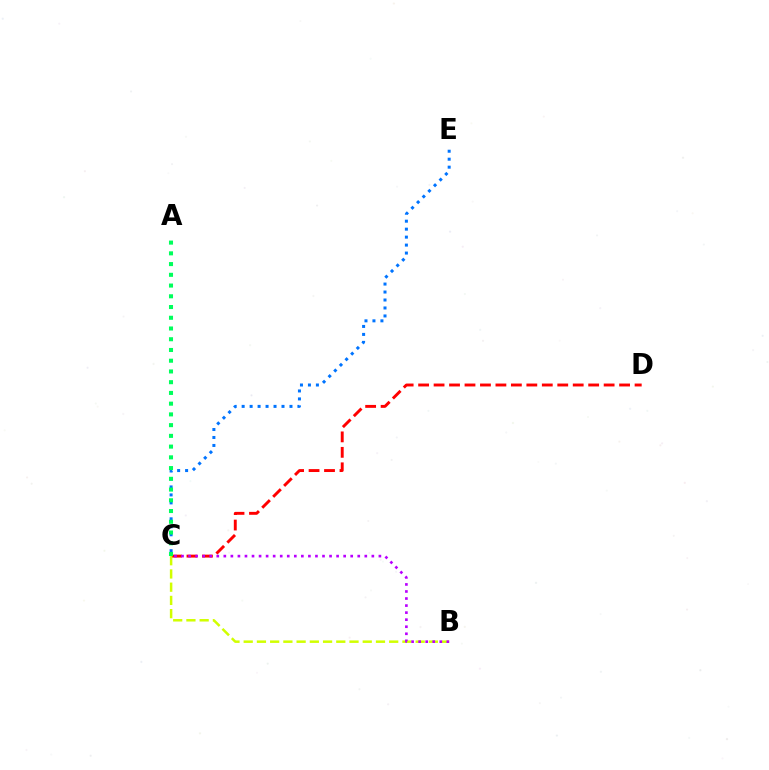{('C', 'D'): [{'color': '#ff0000', 'line_style': 'dashed', 'thickness': 2.1}], ('B', 'C'): [{'color': '#d1ff00', 'line_style': 'dashed', 'thickness': 1.8}, {'color': '#b900ff', 'line_style': 'dotted', 'thickness': 1.92}], ('C', 'E'): [{'color': '#0074ff', 'line_style': 'dotted', 'thickness': 2.17}], ('A', 'C'): [{'color': '#00ff5c', 'line_style': 'dotted', 'thickness': 2.92}]}